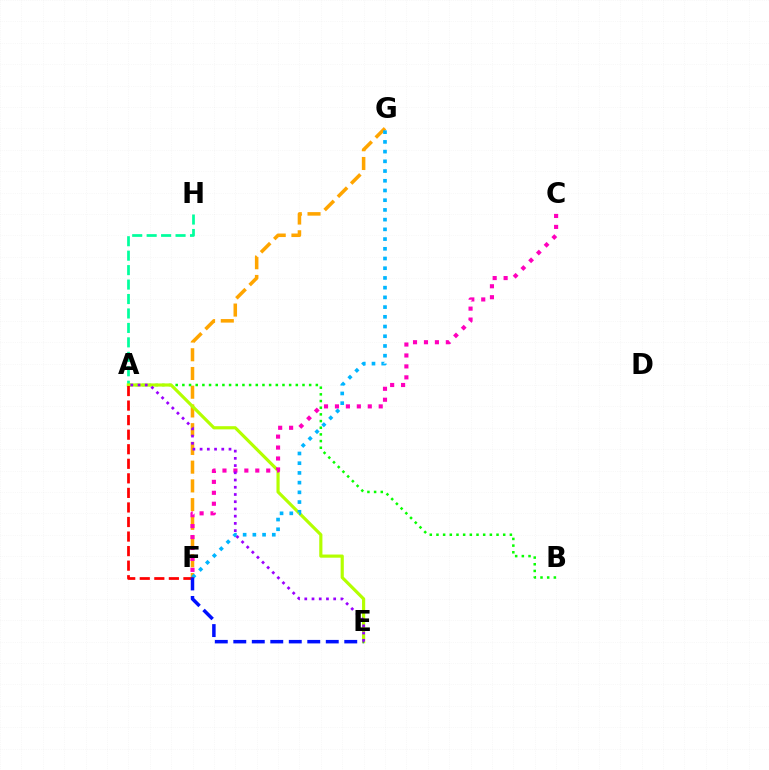{('A', 'H'): [{'color': '#00ff9d', 'line_style': 'dashed', 'thickness': 1.96}], ('F', 'G'): [{'color': '#ffa500', 'line_style': 'dashed', 'thickness': 2.54}, {'color': '#00b5ff', 'line_style': 'dotted', 'thickness': 2.64}], ('A', 'B'): [{'color': '#08ff00', 'line_style': 'dotted', 'thickness': 1.81}], ('A', 'E'): [{'color': '#b3ff00', 'line_style': 'solid', 'thickness': 2.28}, {'color': '#9b00ff', 'line_style': 'dotted', 'thickness': 1.96}], ('C', 'F'): [{'color': '#ff00bd', 'line_style': 'dotted', 'thickness': 2.97}], ('A', 'F'): [{'color': '#ff0000', 'line_style': 'dashed', 'thickness': 1.98}], ('E', 'F'): [{'color': '#0010ff', 'line_style': 'dashed', 'thickness': 2.51}]}